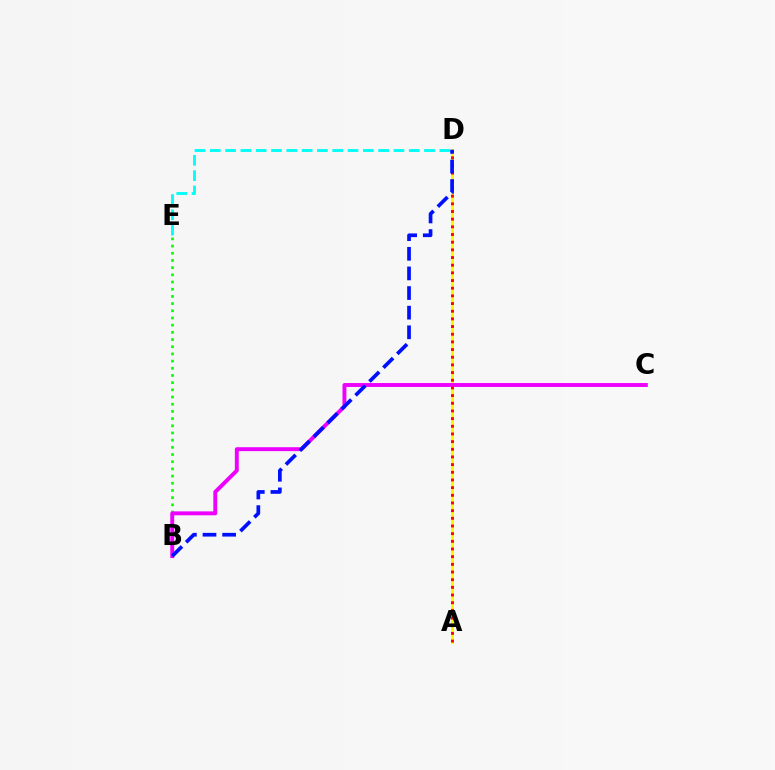{('D', 'E'): [{'color': '#00fff6', 'line_style': 'dashed', 'thickness': 2.08}], ('B', 'E'): [{'color': '#08ff00', 'line_style': 'dotted', 'thickness': 1.95}], ('A', 'D'): [{'color': '#fcf500', 'line_style': 'solid', 'thickness': 2.05}, {'color': '#ff0000', 'line_style': 'dotted', 'thickness': 2.08}], ('B', 'C'): [{'color': '#ee00ff', 'line_style': 'solid', 'thickness': 2.82}], ('B', 'D'): [{'color': '#0010ff', 'line_style': 'dashed', 'thickness': 2.67}]}